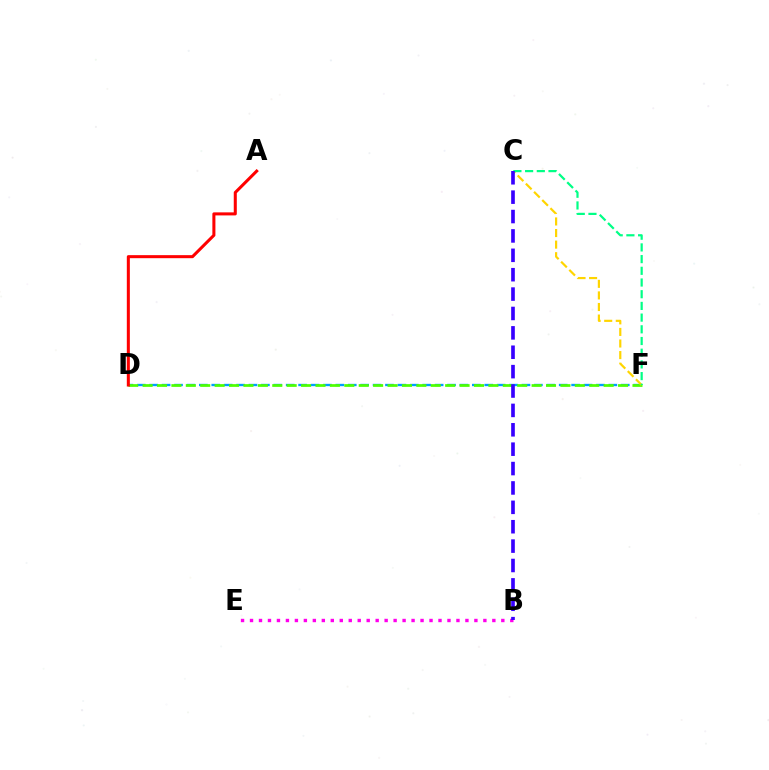{('D', 'F'): [{'color': '#009eff', 'line_style': 'dashed', 'thickness': 1.69}, {'color': '#4fff00', 'line_style': 'dashed', 'thickness': 1.96}], ('A', 'D'): [{'color': '#ff0000', 'line_style': 'solid', 'thickness': 2.19}], ('B', 'E'): [{'color': '#ff00ed', 'line_style': 'dotted', 'thickness': 2.44}], ('C', 'F'): [{'color': '#ffd500', 'line_style': 'dashed', 'thickness': 1.57}, {'color': '#00ff86', 'line_style': 'dashed', 'thickness': 1.59}], ('B', 'C'): [{'color': '#3700ff', 'line_style': 'dashed', 'thickness': 2.63}]}